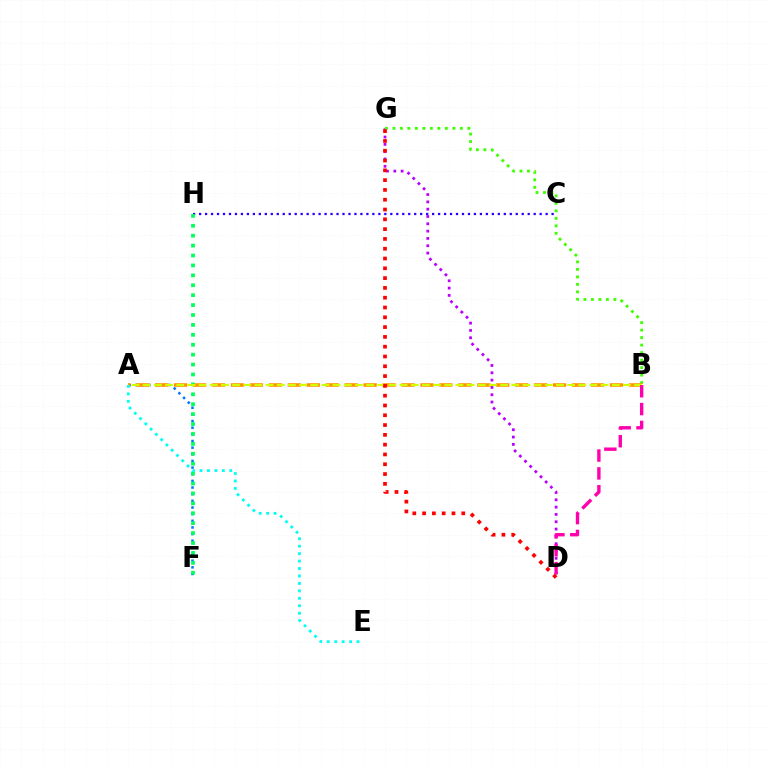{('C', 'H'): [{'color': '#2500ff', 'line_style': 'dotted', 'thickness': 1.62}], ('A', 'F'): [{'color': '#0074ff', 'line_style': 'dotted', 'thickness': 1.81}], ('D', 'G'): [{'color': '#b900ff', 'line_style': 'dotted', 'thickness': 1.99}, {'color': '#ff0000', 'line_style': 'dotted', 'thickness': 2.66}], ('B', 'G'): [{'color': '#3dff00', 'line_style': 'dotted', 'thickness': 2.04}], ('A', 'B'): [{'color': '#ff9400', 'line_style': 'dashed', 'thickness': 2.57}, {'color': '#d1ff00', 'line_style': 'dashed', 'thickness': 1.52}], ('F', 'H'): [{'color': '#00ff5c', 'line_style': 'dotted', 'thickness': 2.69}], ('B', 'D'): [{'color': '#ff00ac', 'line_style': 'dashed', 'thickness': 2.42}], ('A', 'E'): [{'color': '#00fff6', 'line_style': 'dotted', 'thickness': 2.02}]}